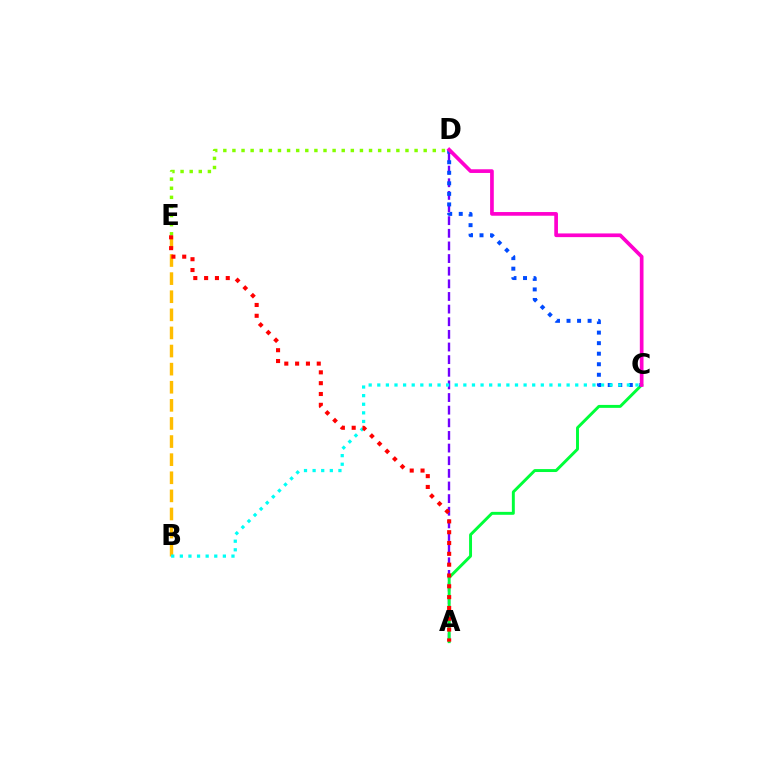{('D', 'E'): [{'color': '#84ff00', 'line_style': 'dotted', 'thickness': 2.47}], ('A', 'D'): [{'color': '#7200ff', 'line_style': 'dashed', 'thickness': 1.72}], ('A', 'C'): [{'color': '#00ff39', 'line_style': 'solid', 'thickness': 2.11}], ('C', 'D'): [{'color': '#004bff', 'line_style': 'dotted', 'thickness': 2.86}, {'color': '#ff00cf', 'line_style': 'solid', 'thickness': 2.66}], ('B', 'E'): [{'color': '#ffbd00', 'line_style': 'dashed', 'thickness': 2.46}], ('B', 'C'): [{'color': '#00fff6', 'line_style': 'dotted', 'thickness': 2.34}], ('A', 'E'): [{'color': '#ff0000', 'line_style': 'dotted', 'thickness': 2.94}]}